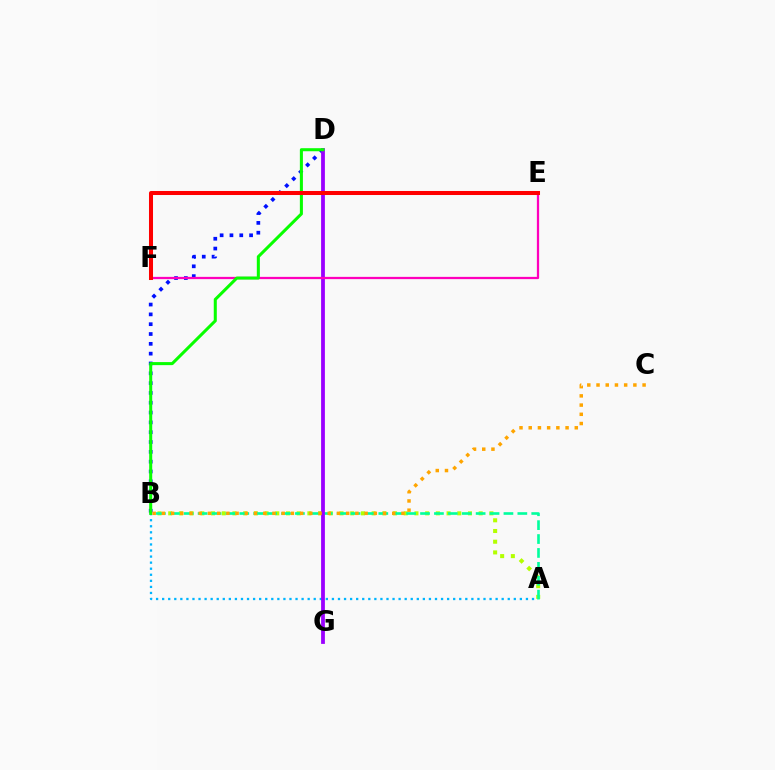{('A', 'B'): [{'color': '#00b5ff', 'line_style': 'dotted', 'thickness': 1.65}, {'color': '#b3ff00', 'line_style': 'dotted', 'thickness': 2.91}, {'color': '#00ff9d', 'line_style': 'dashed', 'thickness': 1.89}], ('B', 'D'): [{'color': '#0010ff', 'line_style': 'dotted', 'thickness': 2.67}, {'color': '#08ff00', 'line_style': 'solid', 'thickness': 2.19}], ('D', 'G'): [{'color': '#9b00ff', 'line_style': 'solid', 'thickness': 2.73}], ('E', 'F'): [{'color': '#ff00bd', 'line_style': 'solid', 'thickness': 1.63}, {'color': '#ff0000', 'line_style': 'solid', 'thickness': 2.9}], ('B', 'C'): [{'color': '#ffa500', 'line_style': 'dotted', 'thickness': 2.5}]}